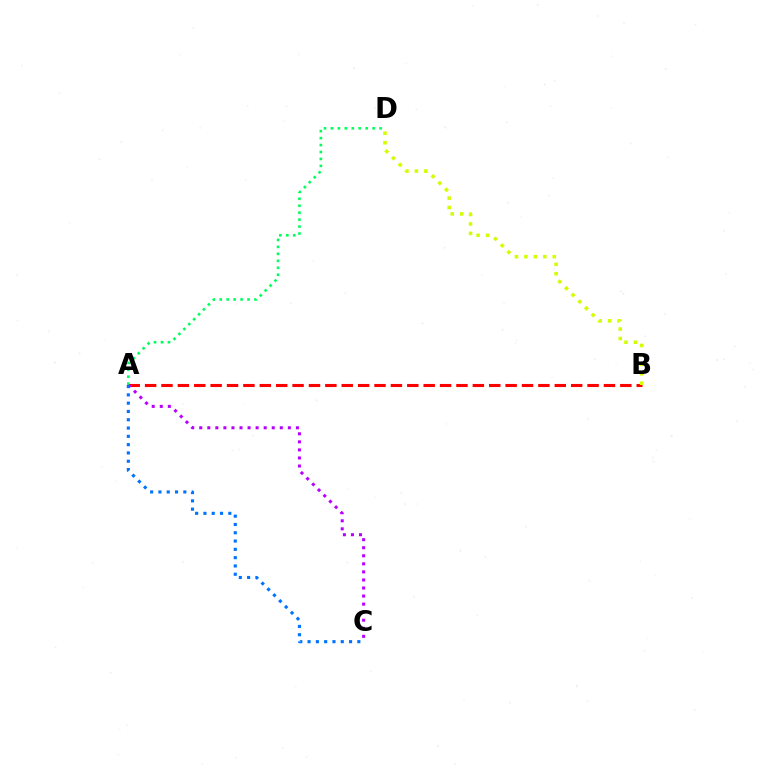{('A', 'B'): [{'color': '#ff0000', 'line_style': 'dashed', 'thickness': 2.23}], ('A', 'D'): [{'color': '#00ff5c', 'line_style': 'dotted', 'thickness': 1.89}], ('B', 'D'): [{'color': '#d1ff00', 'line_style': 'dotted', 'thickness': 2.57}], ('A', 'C'): [{'color': '#b900ff', 'line_style': 'dotted', 'thickness': 2.19}, {'color': '#0074ff', 'line_style': 'dotted', 'thickness': 2.25}]}